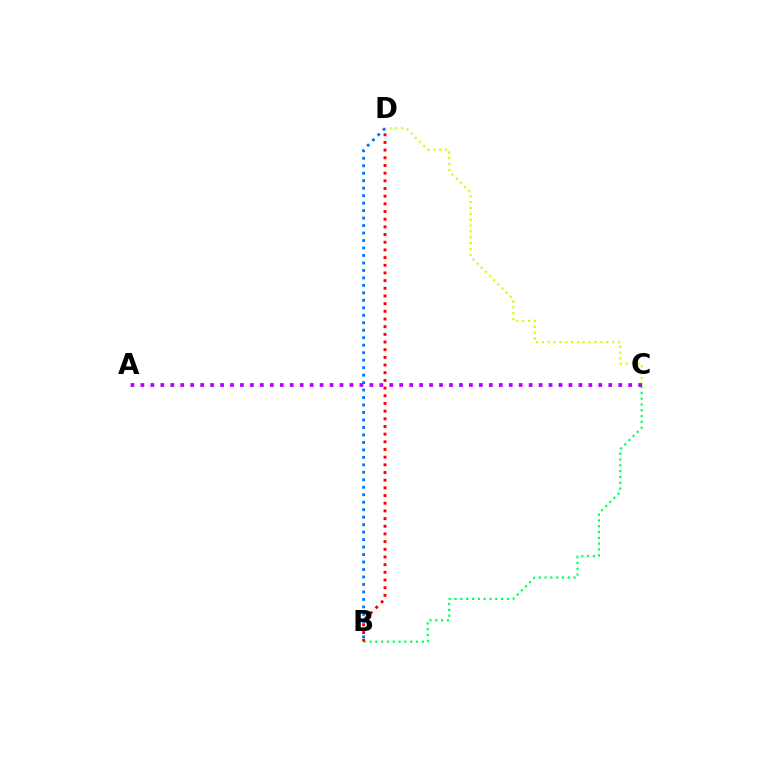{('C', 'D'): [{'color': '#d1ff00', 'line_style': 'dotted', 'thickness': 1.59}], ('B', 'C'): [{'color': '#00ff5c', 'line_style': 'dotted', 'thickness': 1.58}], ('B', 'D'): [{'color': '#0074ff', 'line_style': 'dotted', 'thickness': 2.03}, {'color': '#ff0000', 'line_style': 'dotted', 'thickness': 2.09}], ('A', 'C'): [{'color': '#b900ff', 'line_style': 'dotted', 'thickness': 2.7}]}